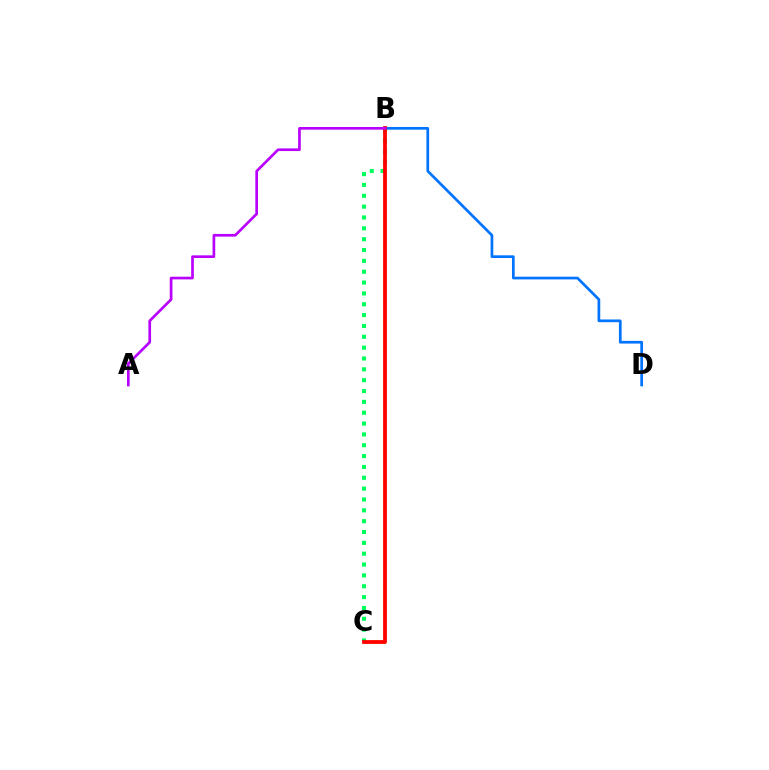{('B', 'C'): [{'color': '#d1ff00', 'line_style': 'dotted', 'thickness': 2.56}, {'color': '#00ff5c', 'line_style': 'dotted', 'thickness': 2.95}, {'color': '#ff0000', 'line_style': 'solid', 'thickness': 2.72}], ('B', 'D'): [{'color': '#0074ff', 'line_style': 'solid', 'thickness': 1.95}], ('A', 'B'): [{'color': '#b900ff', 'line_style': 'solid', 'thickness': 1.93}]}